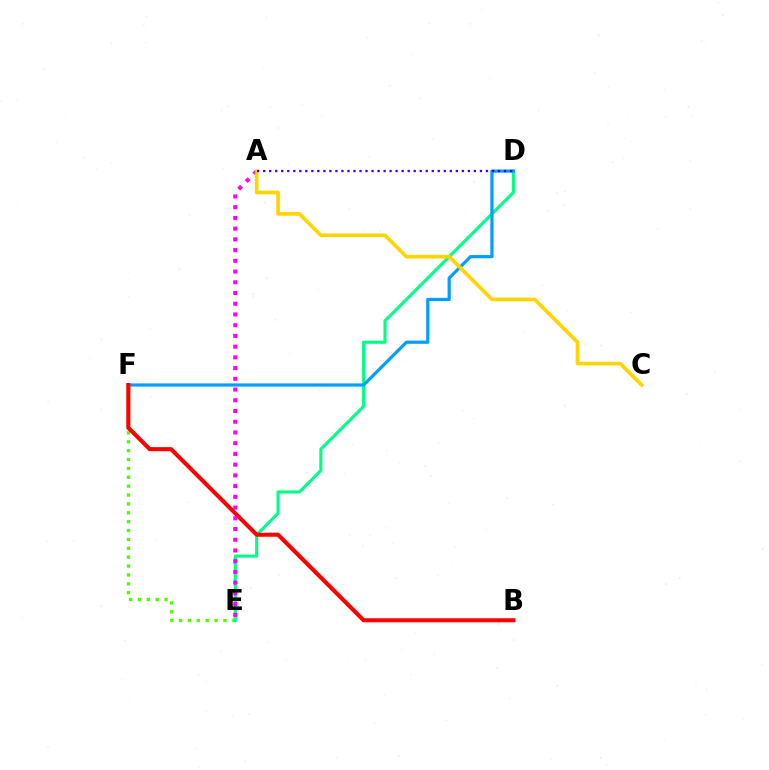{('E', 'F'): [{'color': '#4fff00', 'line_style': 'dotted', 'thickness': 2.41}], ('D', 'E'): [{'color': '#00ff86', 'line_style': 'solid', 'thickness': 2.23}], ('D', 'F'): [{'color': '#009eff', 'line_style': 'solid', 'thickness': 2.3}], ('B', 'F'): [{'color': '#ff0000', 'line_style': 'solid', 'thickness': 2.93}], ('A', 'E'): [{'color': '#ff00ed', 'line_style': 'dotted', 'thickness': 2.91}], ('A', 'C'): [{'color': '#ffd500', 'line_style': 'solid', 'thickness': 2.65}], ('A', 'D'): [{'color': '#3700ff', 'line_style': 'dotted', 'thickness': 1.64}]}